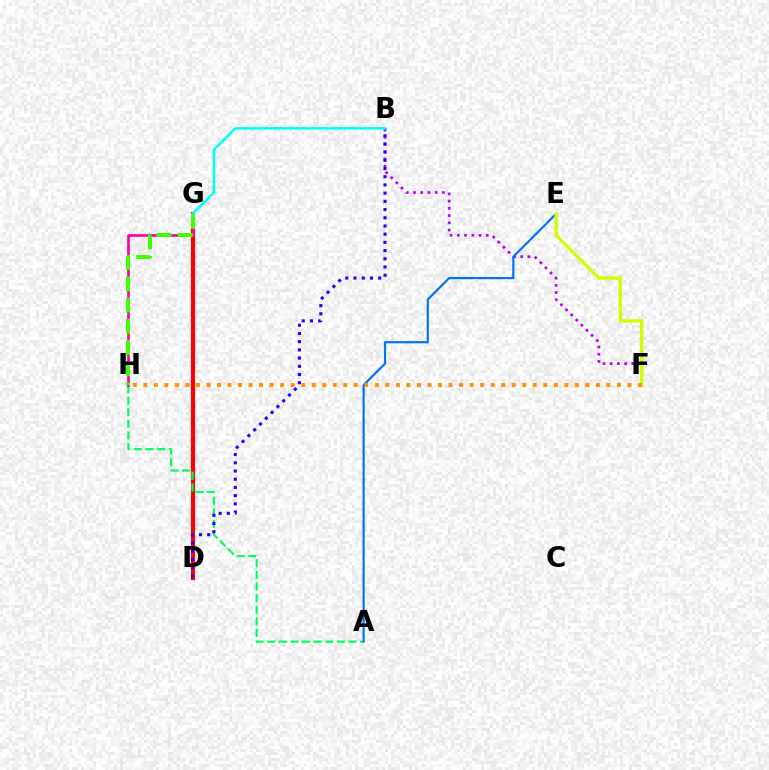{('B', 'F'): [{'color': '#b900ff', 'line_style': 'dotted', 'thickness': 1.96}], ('D', 'G'): [{'color': '#ff0000', 'line_style': 'solid', 'thickness': 3.0}], ('A', 'H'): [{'color': '#00ff5c', 'line_style': 'dashed', 'thickness': 1.58}], ('A', 'E'): [{'color': '#0074ff', 'line_style': 'solid', 'thickness': 1.58}], ('B', 'D'): [{'color': '#2500ff', 'line_style': 'dotted', 'thickness': 2.23}], ('G', 'H'): [{'color': '#ff00ac', 'line_style': 'solid', 'thickness': 1.93}, {'color': '#3dff00', 'line_style': 'dashed', 'thickness': 2.88}], ('E', 'F'): [{'color': '#d1ff00', 'line_style': 'solid', 'thickness': 2.41}], ('B', 'G'): [{'color': '#00fff6', 'line_style': 'solid', 'thickness': 1.79}], ('F', 'H'): [{'color': '#ff9400', 'line_style': 'dotted', 'thickness': 2.86}]}